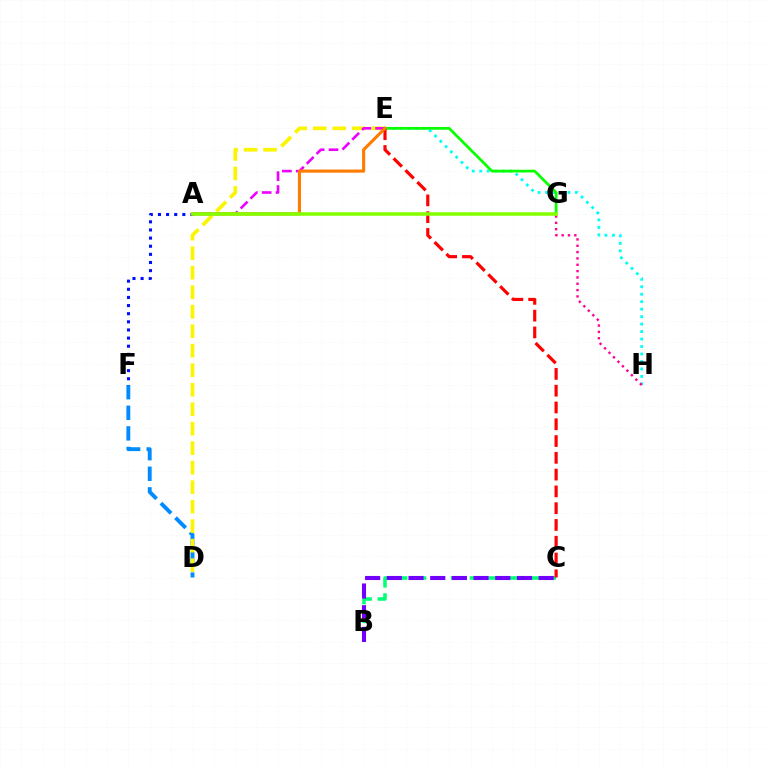{('D', 'F'): [{'color': '#008cff', 'line_style': 'dashed', 'thickness': 2.8}], ('D', 'E'): [{'color': '#fcf500', 'line_style': 'dashed', 'thickness': 2.65}], ('A', 'F'): [{'color': '#0010ff', 'line_style': 'dotted', 'thickness': 2.21}], ('E', 'H'): [{'color': '#00fff6', 'line_style': 'dotted', 'thickness': 2.03}], ('E', 'G'): [{'color': '#08ff00', 'line_style': 'solid', 'thickness': 1.98}], ('A', 'E'): [{'color': '#ee00ff', 'line_style': 'dashed', 'thickness': 1.88}, {'color': '#ff7c00', 'line_style': 'solid', 'thickness': 2.24}], ('B', 'C'): [{'color': '#00ff74', 'line_style': 'dashed', 'thickness': 2.56}, {'color': '#7200ff', 'line_style': 'dashed', 'thickness': 2.95}], ('G', 'H'): [{'color': '#ff0094', 'line_style': 'dotted', 'thickness': 1.72}], ('C', 'E'): [{'color': '#ff0000', 'line_style': 'dashed', 'thickness': 2.28}], ('A', 'G'): [{'color': '#84ff00', 'line_style': 'solid', 'thickness': 2.55}]}